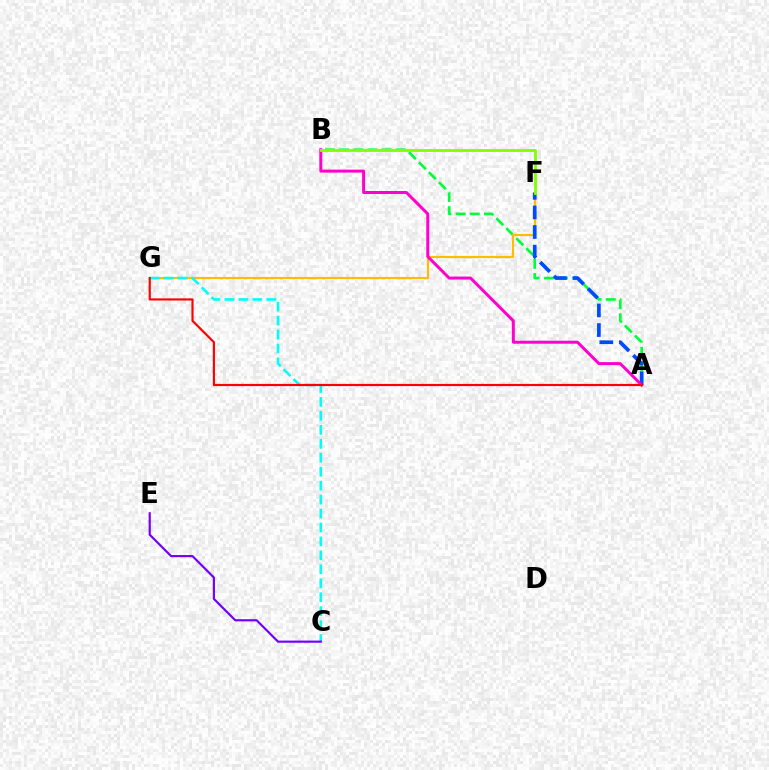{('A', 'B'): [{'color': '#00ff39', 'line_style': 'dashed', 'thickness': 1.92}, {'color': '#ff00cf', 'line_style': 'solid', 'thickness': 2.15}], ('F', 'G'): [{'color': '#ffbd00', 'line_style': 'solid', 'thickness': 1.55}], ('A', 'F'): [{'color': '#004bff', 'line_style': 'dashed', 'thickness': 2.66}], ('B', 'F'): [{'color': '#84ff00', 'line_style': 'solid', 'thickness': 2.05}], ('C', 'G'): [{'color': '#00fff6', 'line_style': 'dashed', 'thickness': 1.9}], ('A', 'G'): [{'color': '#ff0000', 'line_style': 'solid', 'thickness': 1.55}], ('C', 'E'): [{'color': '#7200ff', 'line_style': 'solid', 'thickness': 1.56}]}